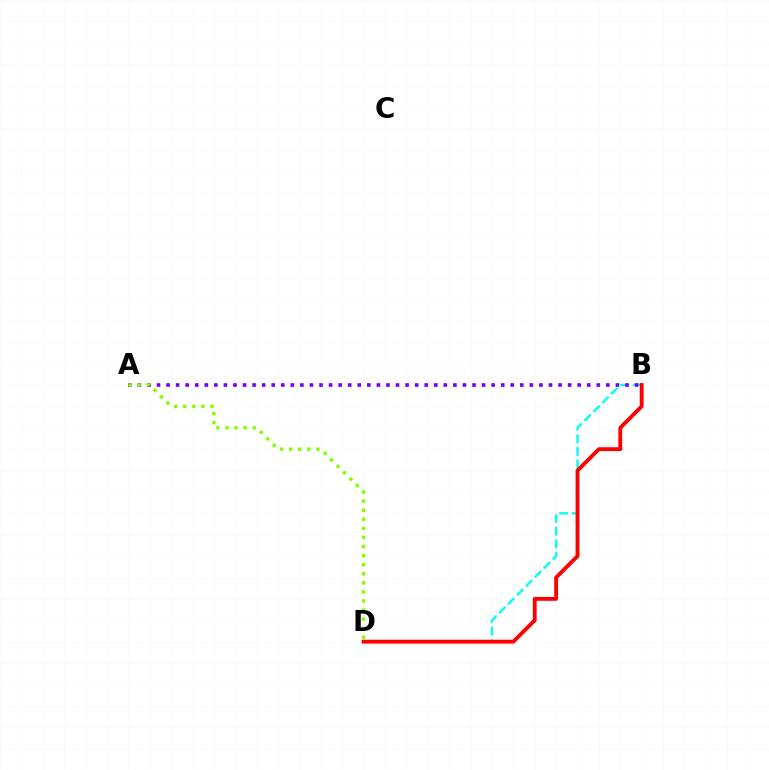{('B', 'D'): [{'color': '#00fff6', 'line_style': 'dashed', 'thickness': 1.72}, {'color': '#ff0000', 'line_style': 'solid', 'thickness': 2.77}], ('A', 'B'): [{'color': '#7200ff', 'line_style': 'dotted', 'thickness': 2.6}], ('A', 'D'): [{'color': '#84ff00', 'line_style': 'dotted', 'thickness': 2.47}]}